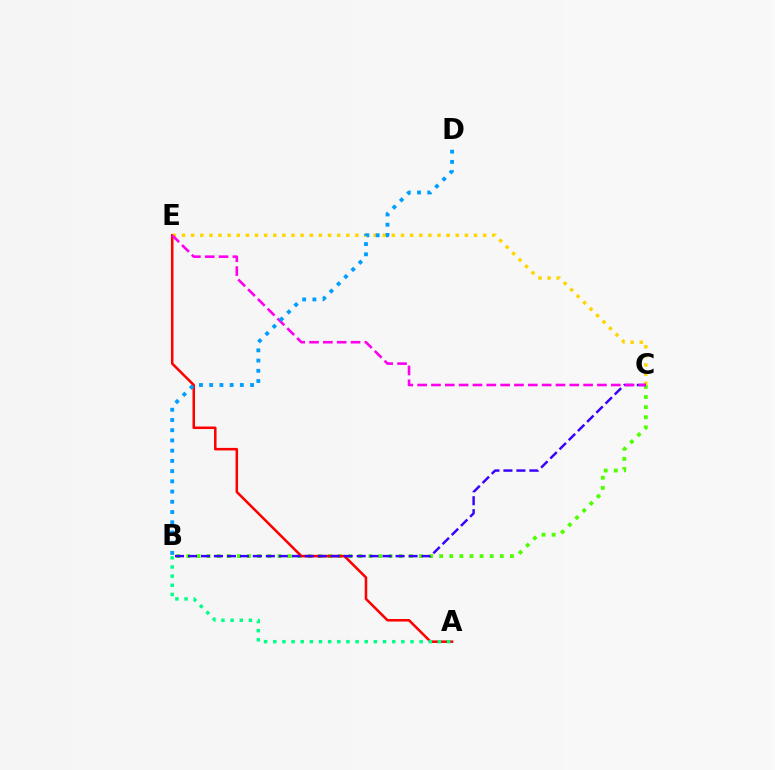{('B', 'C'): [{'color': '#4fff00', 'line_style': 'dotted', 'thickness': 2.75}, {'color': '#3700ff', 'line_style': 'dashed', 'thickness': 1.76}], ('A', 'E'): [{'color': '#ff0000', 'line_style': 'solid', 'thickness': 1.83}], ('A', 'B'): [{'color': '#00ff86', 'line_style': 'dotted', 'thickness': 2.49}], ('C', 'E'): [{'color': '#ffd500', 'line_style': 'dotted', 'thickness': 2.48}, {'color': '#ff00ed', 'line_style': 'dashed', 'thickness': 1.88}], ('B', 'D'): [{'color': '#009eff', 'line_style': 'dotted', 'thickness': 2.78}]}